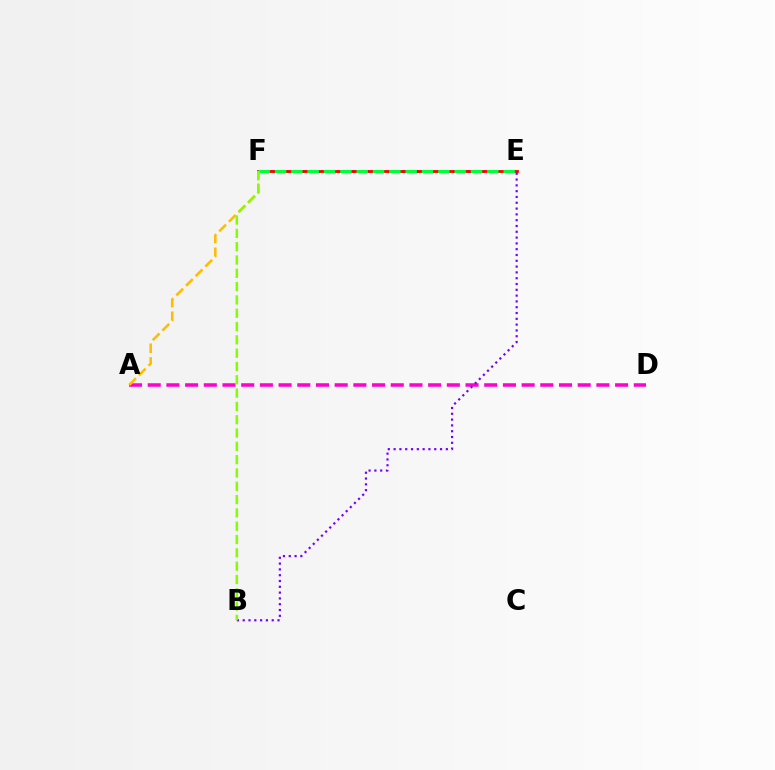{('E', 'F'): [{'color': '#004bff', 'line_style': 'dotted', 'thickness': 1.96}, {'color': '#00fff6', 'line_style': 'dotted', 'thickness': 1.51}, {'color': '#ff0000', 'line_style': 'solid', 'thickness': 2.01}, {'color': '#00ff39', 'line_style': 'dashed', 'thickness': 2.22}], ('A', 'D'): [{'color': '#ff00cf', 'line_style': 'dashed', 'thickness': 2.54}], ('B', 'E'): [{'color': '#7200ff', 'line_style': 'dotted', 'thickness': 1.58}], ('A', 'F'): [{'color': '#ffbd00', 'line_style': 'dashed', 'thickness': 1.85}], ('B', 'F'): [{'color': '#84ff00', 'line_style': 'dashed', 'thickness': 1.81}]}